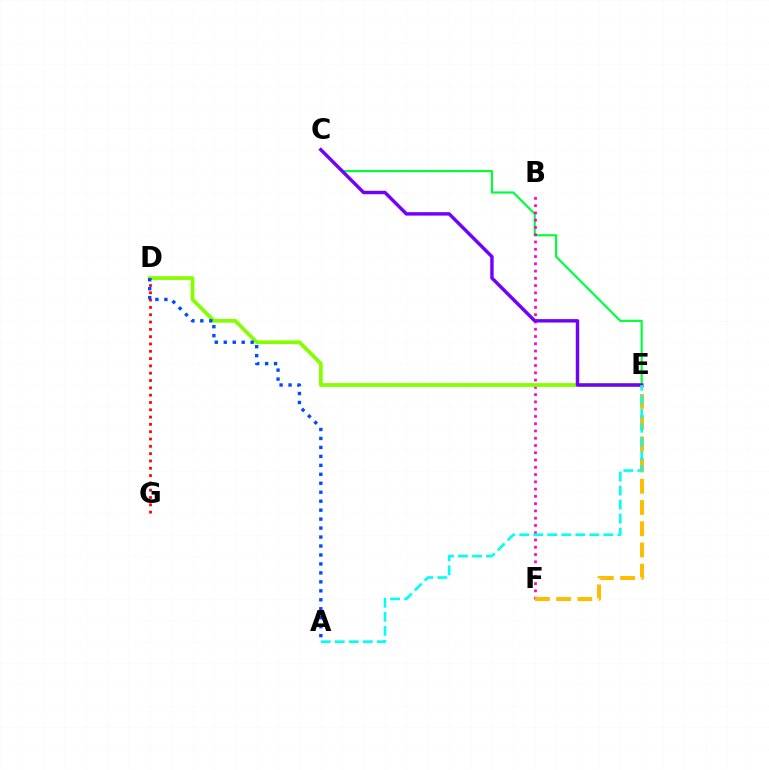{('C', 'E'): [{'color': '#00ff39', 'line_style': 'solid', 'thickness': 1.56}, {'color': '#7200ff', 'line_style': 'solid', 'thickness': 2.47}], ('B', 'F'): [{'color': '#ff00cf', 'line_style': 'dotted', 'thickness': 1.97}], ('E', 'F'): [{'color': '#ffbd00', 'line_style': 'dashed', 'thickness': 2.88}], ('D', 'E'): [{'color': '#84ff00', 'line_style': 'solid', 'thickness': 2.7}], ('A', 'E'): [{'color': '#00fff6', 'line_style': 'dashed', 'thickness': 1.9}], ('D', 'G'): [{'color': '#ff0000', 'line_style': 'dotted', 'thickness': 1.99}], ('A', 'D'): [{'color': '#004bff', 'line_style': 'dotted', 'thickness': 2.44}]}